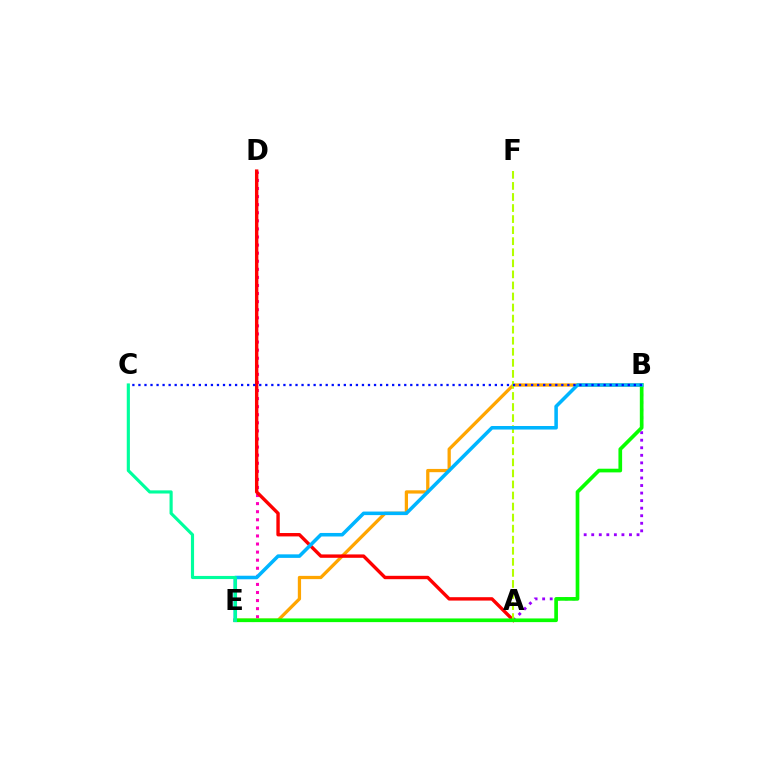{('D', 'E'): [{'color': '#ff00bd', 'line_style': 'dotted', 'thickness': 2.2}], ('B', 'E'): [{'color': '#ffa500', 'line_style': 'solid', 'thickness': 2.35}, {'color': '#08ff00', 'line_style': 'solid', 'thickness': 2.65}, {'color': '#00b5ff', 'line_style': 'solid', 'thickness': 2.55}], ('A', 'D'): [{'color': '#ff0000', 'line_style': 'solid', 'thickness': 2.44}], ('A', 'B'): [{'color': '#9b00ff', 'line_style': 'dotted', 'thickness': 2.05}], ('A', 'F'): [{'color': '#b3ff00', 'line_style': 'dashed', 'thickness': 1.5}], ('B', 'C'): [{'color': '#0010ff', 'line_style': 'dotted', 'thickness': 1.64}], ('C', 'E'): [{'color': '#00ff9d', 'line_style': 'solid', 'thickness': 2.26}]}